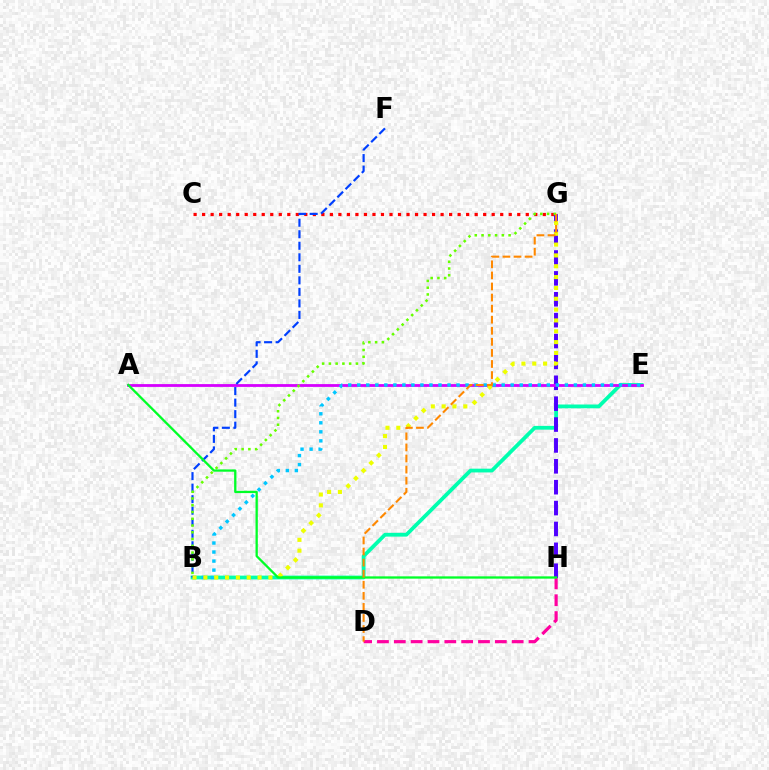{('D', 'H'): [{'color': '#ff00a0', 'line_style': 'dashed', 'thickness': 2.29}], ('C', 'G'): [{'color': '#ff0000', 'line_style': 'dotted', 'thickness': 2.31}], ('B', 'E'): [{'color': '#00ffaf', 'line_style': 'solid', 'thickness': 2.71}, {'color': '#00c7ff', 'line_style': 'dotted', 'thickness': 2.45}], ('G', 'H'): [{'color': '#4f00ff', 'line_style': 'dashed', 'thickness': 2.84}], ('A', 'E'): [{'color': '#d600ff', 'line_style': 'solid', 'thickness': 2.01}], ('B', 'F'): [{'color': '#003fff', 'line_style': 'dashed', 'thickness': 1.57}], ('B', 'G'): [{'color': '#eeff00', 'line_style': 'dotted', 'thickness': 2.94}, {'color': '#66ff00', 'line_style': 'dotted', 'thickness': 1.84}], ('A', 'H'): [{'color': '#00ff27', 'line_style': 'solid', 'thickness': 1.65}], ('D', 'G'): [{'color': '#ff8800', 'line_style': 'dashed', 'thickness': 1.5}]}